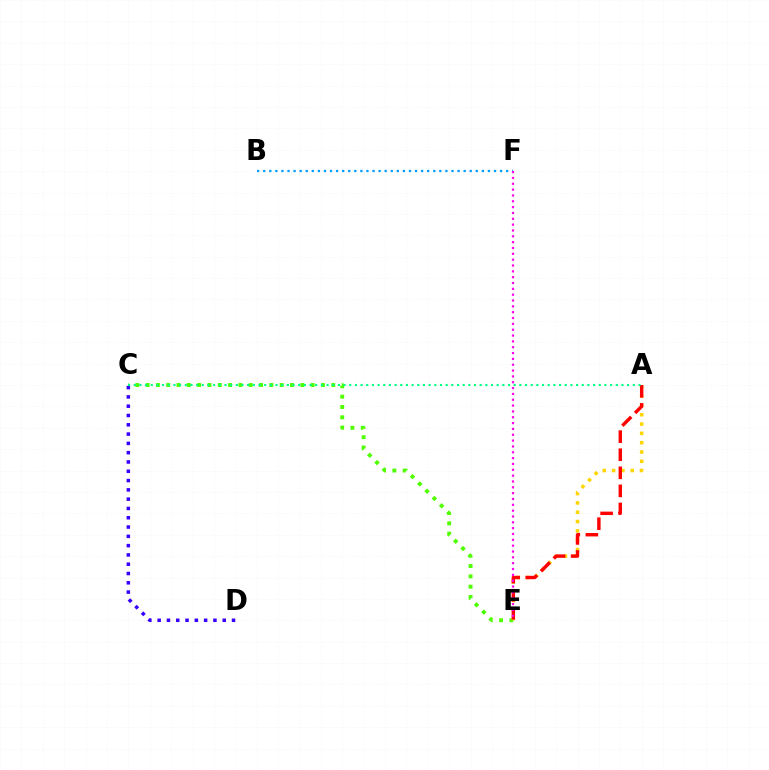{('C', 'E'): [{'color': '#4fff00', 'line_style': 'dotted', 'thickness': 2.8}], ('A', 'E'): [{'color': '#ffd500', 'line_style': 'dotted', 'thickness': 2.53}, {'color': '#ff0000', 'line_style': 'dashed', 'thickness': 2.45}], ('B', 'F'): [{'color': '#009eff', 'line_style': 'dotted', 'thickness': 1.65}], ('C', 'D'): [{'color': '#3700ff', 'line_style': 'dotted', 'thickness': 2.53}], ('A', 'C'): [{'color': '#00ff86', 'line_style': 'dotted', 'thickness': 1.54}], ('E', 'F'): [{'color': '#ff00ed', 'line_style': 'dotted', 'thickness': 1.59}]}